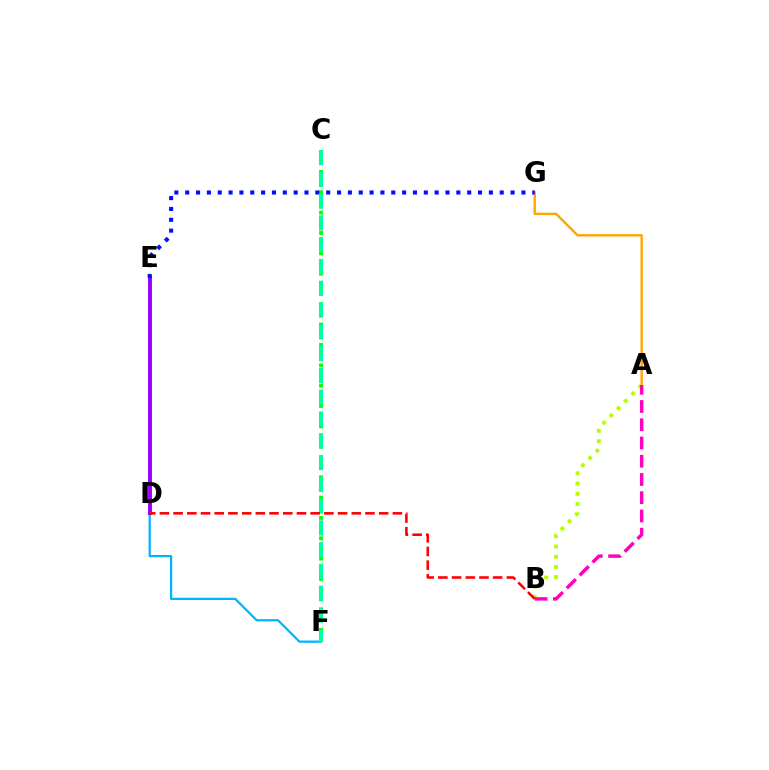{('A', 'G'): [{'color': '#ffa500', 'line_style': 'solid', 'thickness': 1.72}], ('D', 'F'): [{'color': '#00b5ff', 'line_style': 'solid', 'thickness': 1.62}], ('D', 'E'): [{'color': '#9b00ff', 'line_style': 'solid', 'thickness': 2.81}], ('A', 'B'): [{'color': '#b3ff00', 'line_style': 'dotted', 'thickness': 2.79}, {'color': '#ff00bd', 'line_style': 'dashed', 'thickness': 2.48}], ('C', 'F'): [{'color': '#08ff00', 'line_style': 'dotted', 'thickness': 2.77}, {'color': '#00ff9d', 'line_style': 'dashed', 'thickness': 2.96}], ('E', 'G'): [{'color': '#0010ff', 'line_style': 'dotted', 'thickness': 2.95}], ('B', 'D'): [{'color': '#ff0000', 'line_style': 'dashed', 'thickness': 1.86}]}